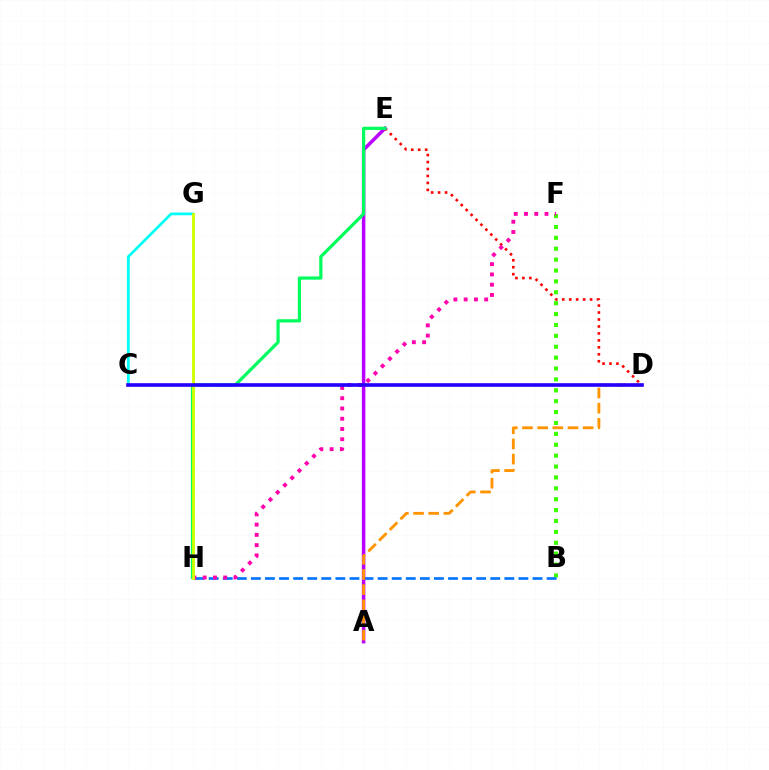{('D', 'E'): [{'color': '#ff0000', 'line_style': 'dotted', 'thickness': 1.89}], ('C', 'G'): [{'color': '#00fff6', 'line_style': 'solid', 'thickness': 2.01}], ('B', 'F'): [{'color': '#3dff00', 'line_style': 'dotted', 'thickness': 2.96}], ('B', 'H'): [{'color': '#0074ff', 'line_style': 'dashed', 'thickness': 1.91}], ('A', 'E'): [{'color': '#b900ff', 'line_style': 'solid', 'thickness': 2.53}], ('E', 'H'): [{'color': '#00ff5c', 'line_style': 'solid', 'thickness': 2.31}], ('A', 'D'): [{'color': '#ff9400', 'line_style': 'dashed', 'thickness': 2.06}], ('F', 'H'): [{'color': '#ff00ac', 'line_style': 'dotted', 'thickness': 2.79}], ('G', 'H'): [{'color': '#d1ff00', 'line_style': 'solid', 'thickness': 2.06}], ('C', 'D'): [{'color': '#2500ff', 'line_style': 'solid', 'thickness': 2.61}]}